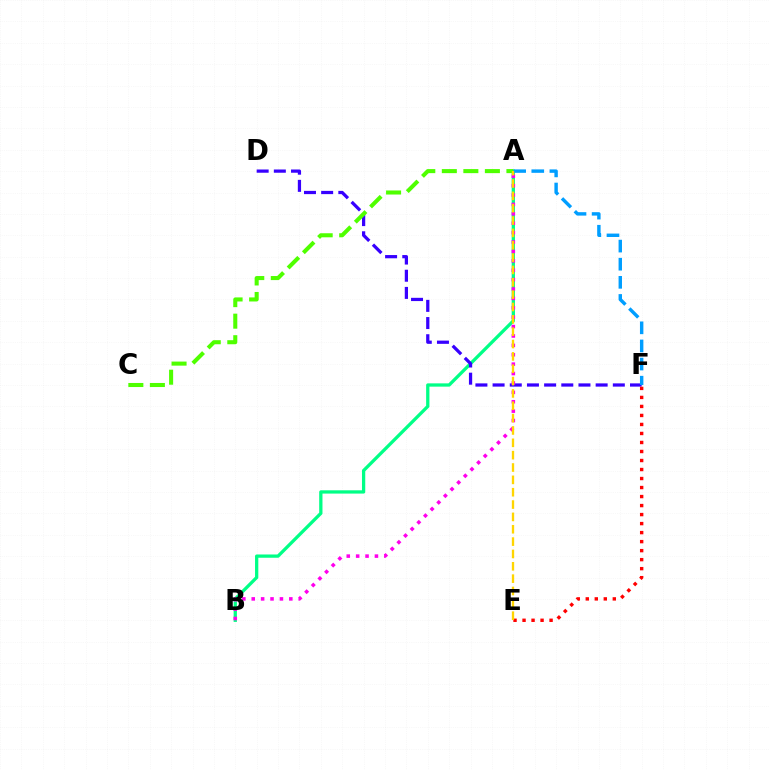{('A', 'B'): [{'color': '#00ff86', 'line_style': 'solid', 'thickness': 2.36}, {'color': '#ff00ed', 'line_style': 'dotted', 'thickness': 2.55}], ('D', 'F'): [{'color': '#3700ff', 'line_style': 'dashed', 'thickness': 2.33}], ('A', 'F'): [{'color': '#009eff', 'line_style': 'dashed', 'thickness': 2.46}], ('A', 'C'): [{'color': '#4fff00', 'line_style': 'dashed', 'thickness': 2.93}], ('E', 'F'): [{'color': '#ff0000', 'line_style': 'dotted', 'thickness': 2.45}], ('A', 'E'): [{'color': '#ffd500', 'line_style': 'dashed', 'thickness': 1.68}]}